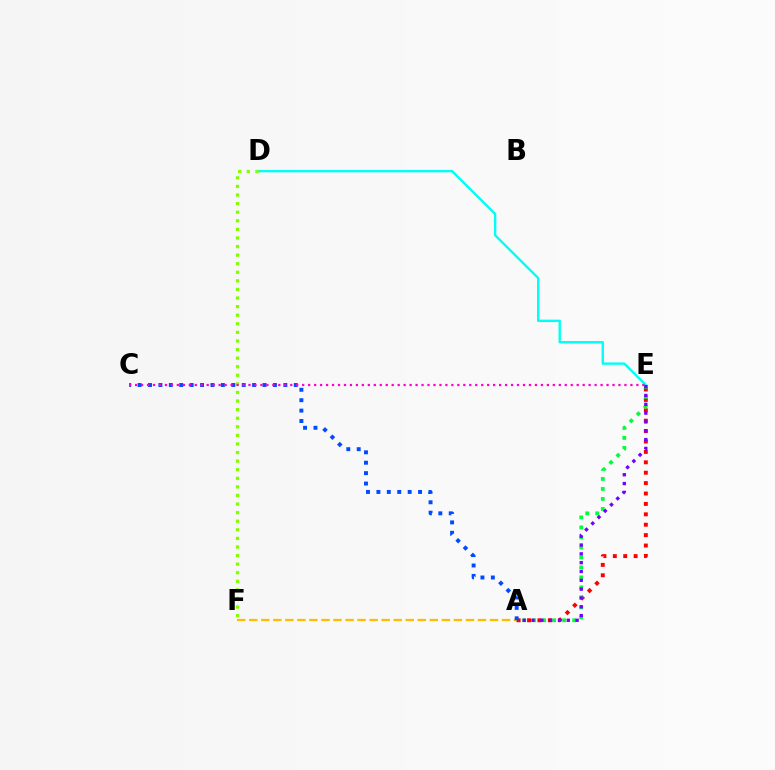{('D', 'E'): [{'color': '#00fff6', 'line_style': 'solid', 'thickness': 1.73}], ('A', 'E'): [{'color': '#ff0000', 'line_style': 'dotted', 'thickness': 2.83}, {'color': '#00ff39', 'line_style': 'dotted', 'thickness': 2.72}, {'color': '#7200ff', 'line_style': 'dotted', 'thickness': 2.4}], ('D', 'F'): [{'color': '#84ff00', 'line_style': 'dotted', 'thickness': 2.33}], ('A', 'F'): [{'color': '#ffbd00', 'line_style': 'dashed', 'thickness': 1.64}], ('A', 'C'): [{'color': '#004bff', 'line_style': 'dotted', 'thickness': 2.83}], ('C', 'E'): [{'color': '#ff00cf', 'line_style': 'dotted', 'thickness': 1.62}]}